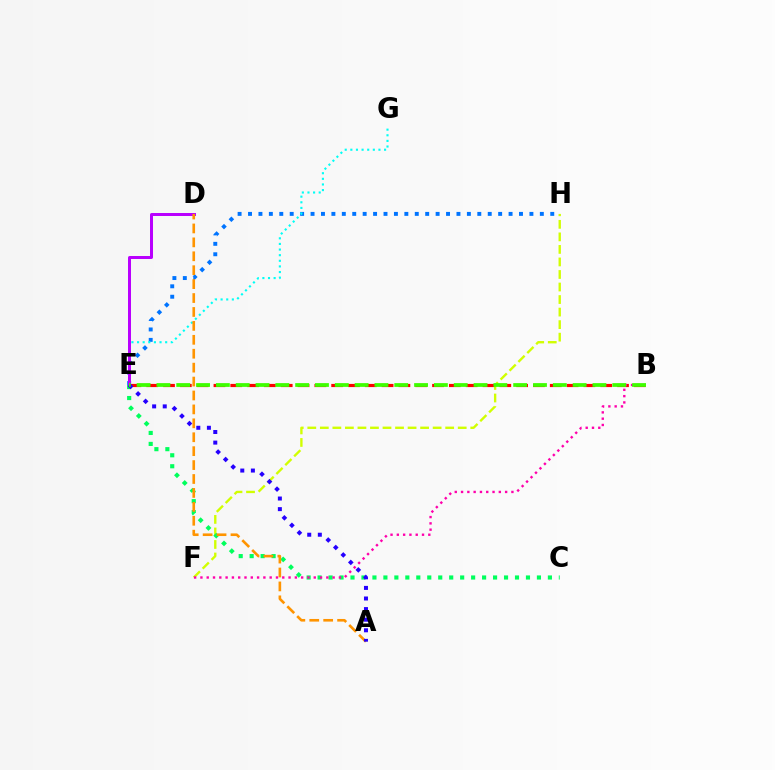{('E', 'H'): [{'color': '#0074ff', 'line_style': 'dotted', 'thickness': 2.83}], ('F', 'H'): [{'color': '#d1ff00', 'line_style': 'dashed', 'thickness': 1.7}], ('B', 'E'): [{'color': '#ff0000', 'line_style': 'dashed', 'thickness': 2.28}, {'color': '#3dff00', 'line_style': 'dashed', 'thickness': 2.69}], ('C', 'E'): [{'color': '#00ff5c', 'line_style': 'dotted', 'thickness': 2.98}], ('E', 'G'): [{'color': '#00fff6', 'line_style': 'dotted', 'thickness': 1.53}], ('D', 'E'): [{'color': '#b900ff', 'line_style': 'solid', 'thickness': 2.15}], ('B', 'F'): [{'color': '#ff00ac', 'line_style': 'dotted', 'thickness': 1.71}], ('A', 'D'): [{'color': '#ff9400', 'line_style': 'dashed', 'thickness': 1.89}], ('A', 'E'): [{'color': '#2500ff', 'line_style': 'dotted', 'thickness': 2.88}]}